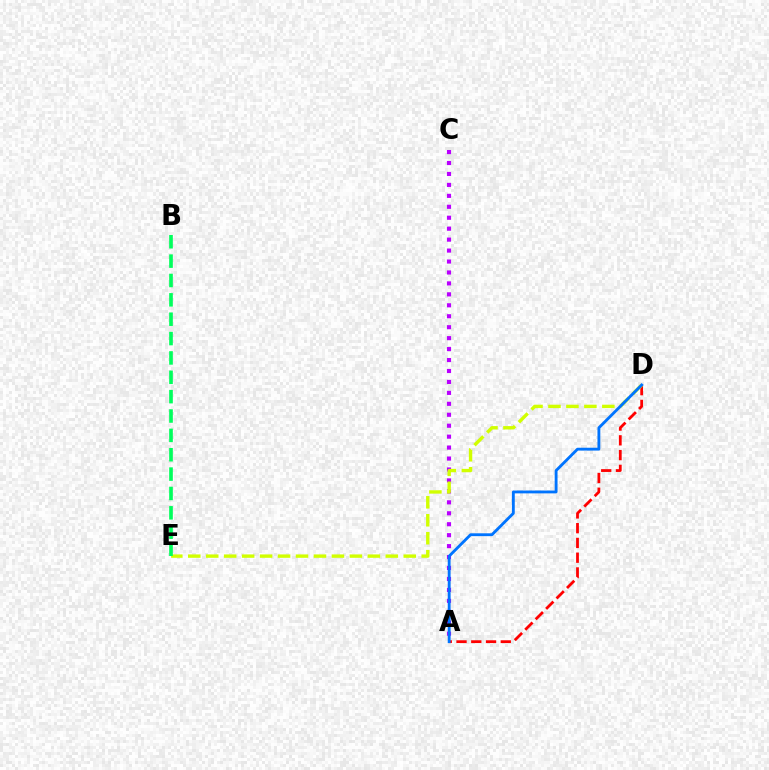{('A', 'C'): [{'color': '#b900ff', 'line_style': 'dotted', 'thickness': 2.97}], ('A', 'D'): [{'color': '#ff0000', 'line_style': 'dashed', 'thickness': 2.01}, {'color': '#0074ff', 'line_style': 'solid', 'thickness': 2.05}], ('D', 'E'): [{'color': '#d1ff00', 'line_style': 'dashed', 'thickness': 2.44}], ('B', 'E'): [{'color': '#00ff5c', 'line_style': 'dashed', 'thickness': 2.63}]}